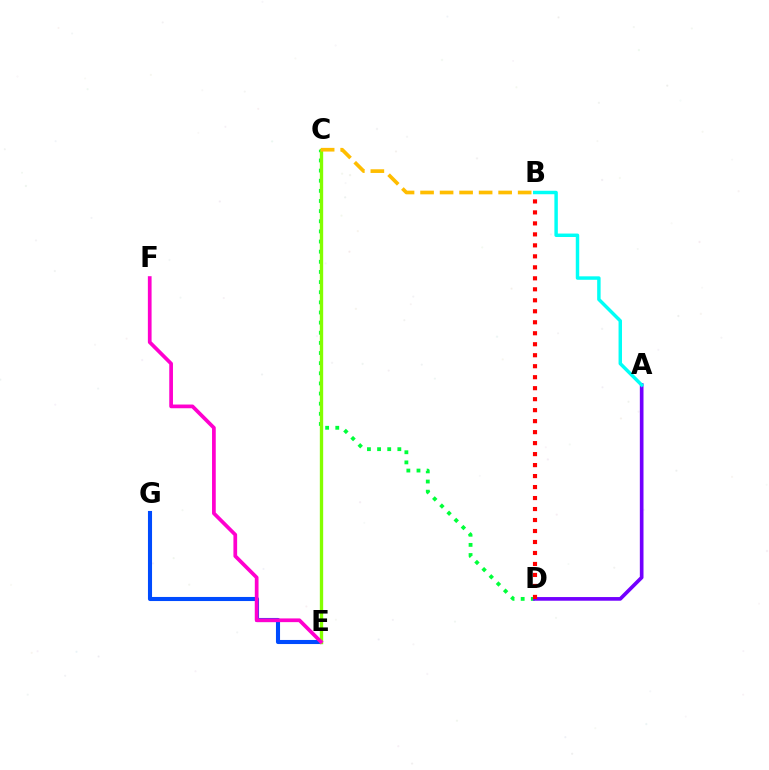{('C', 'D'): [{'color': '#00ff39', 'line_style': 'dotted', 'thickness': 2.75}], ('A', 'D'): [{'color': '#7200ff', 'line_style': 'solid', 'thickness': 2.64}], ('B', 'D'): [{'color': '#ff0000', 'line_style': 'dotted', 'thickness': 2.98}], ('E', 'G'): [{'color': '#004bff', 'line_style': 'solid', 'thickness': 2.94}], ('C', 'E'): [{'color': '#84ff00', 'line_style': 'solid', 'thickness': 2.41}], ('E', 'F'): [{'color': '#ff00cf', 'line_style': 'solid', 'thickness': 2.68}], ('A', 'B'): [{'color': '#00fff6', 'line_style': 'solid', 'thickness': 2.49}], ('B', 'C'): [{'color': '#ffbd00', 'line_style': 'dashed', 'thickness': 2.65}]}